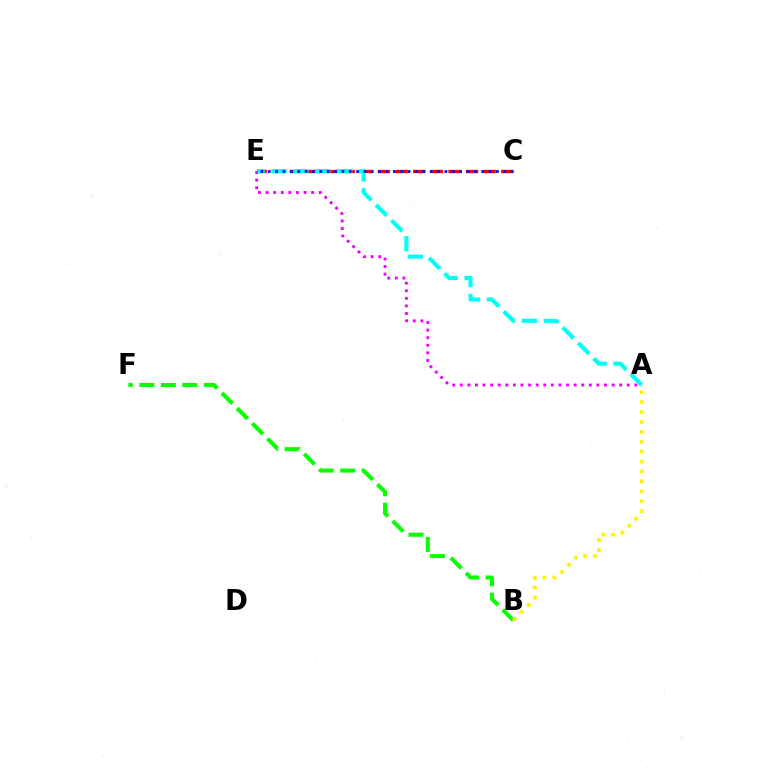{('C', 'E'): [{'color': '#ff0000', 'line_style': 'dashed', 'thickness': 2.39}, {'color': '#0010ff', 'line_style': 'dotted', 'thickness': 2.0}], ('A', 'E'): [{'color': '#00fff6', 'line_style': 'dashed', 'thickness': 2.97}, {'color': '#ee00ff', 'line_style': 'dotted', 'thickness': 2.06}], ('B', 'F'): [{'color': '#08ff00', 'line_style': 'dashed', 'thickness': 2.92}], ('A', 'B'): [{'color': '#fcf500', 'line_style': 'dotted', 'thickness': 2.69}]}